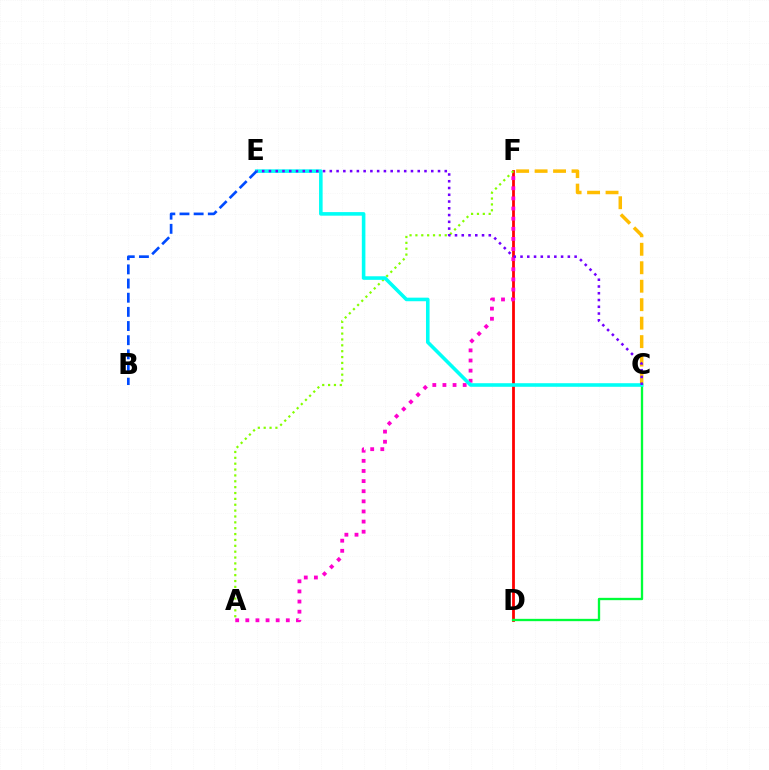{('D', 'F'): [{'color': '#ff0000', 'line_style': 'solid', 'thickness': 2.0}], ('C', 'D'): [{'color': '#00ff39', 'line_style': 'solid', 'thickness': 1.67}], ('A', 'F'): [{'color': '#ff00cf', 'line_style': 'dotted', 'thickness': 2.75}, {'color': '#84ff00', 'line_style': 'dotted', 'thickness': 1.59}], ('C', 'F'): [{'color': '#ffbd00', 'line_style': 'dashed', 'thickness': 2.51}], ('C', 'E'): [{'color': '#00fff6', 'line_style': 'solid', 'thickness': 2.58}, {'color': '#7200ff', 'line_style': 'dotted', 'thickness': 1.84}], ('B', 'E'): [{'color': '#004bff', 'line_style': 'dashed', 'thickness': 1.92}]}